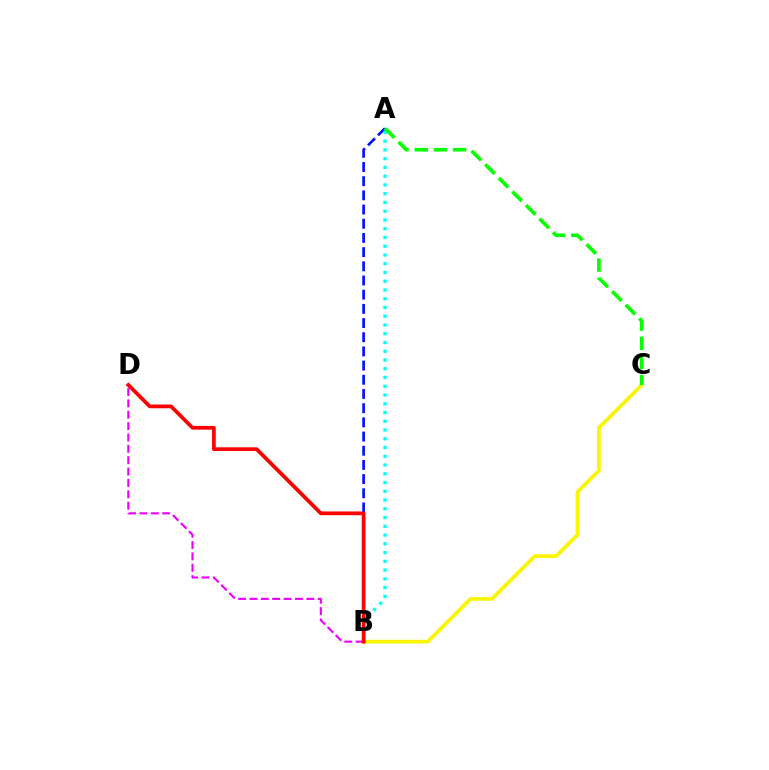{('B', 'C'): [{'color': '#fcf500', 'line_style': 'solid', 'thickness': 2.69}], ('A', 'B'): [{'color': '#0010ff', 'line_style': 'dashed', 'thickness': 1.93}, {'color': '#00fff6', 'line_style': 'dotted', 'thickness': 2.38}], ('B', 'D'): [{'color': '#ee00ff', 'line_style': 'dashed', 'thickness': 1.54}, {'color': '#ff0000', 'line_style': 'solid', 'thickness': 2.69}], ('A', 'C'): [{'color': '#08ff00', 'line_style': 'dashed', 'thickness': 2.61}]}